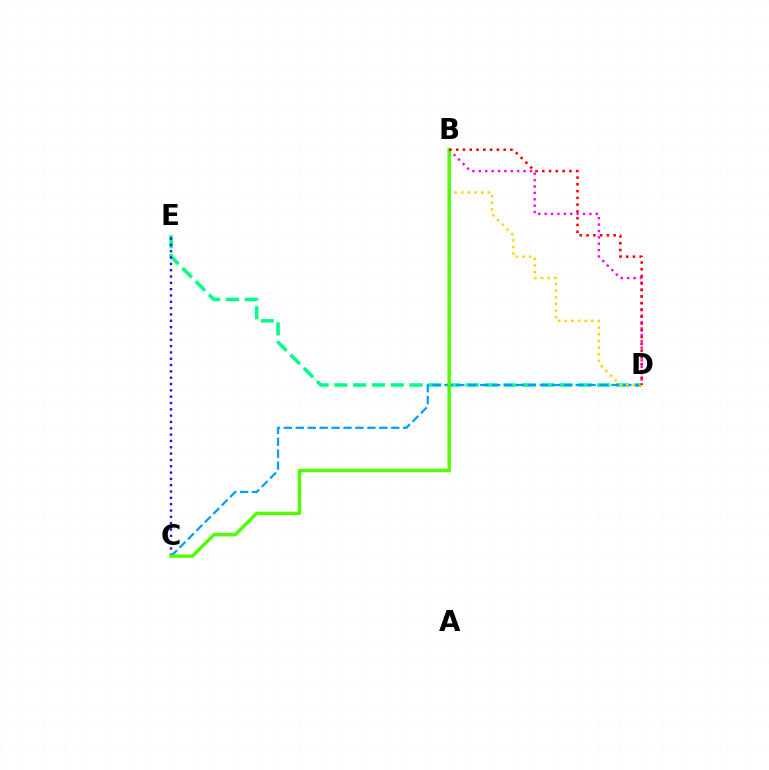{('B', 'D'): [{'color': '#ff00ed', 'line_style': 'dotted', 'thickness': 1.74}, {'color': '#ffd500', 'line_style': 'dotted', 'thickness': 1.81}, {'color': '#ff0000', 'line_style': 'dotted', 'thickness': 1.84}], ('D', 'E'): [{'color': '#00ff86', 'line_style': 'dashed', 'thickness': 2.55}], ('C', 'D'): [{'color': '#009eff', 'line_style': 'dashed', 'thickness': 1.62}], ('C', 'E'): [{'color': '#3700ff', 'line_style': 'dotted', 'thickness': 1.72}], ('B', 'C'): [{'color': '#4fff00', 'line_style': 'solid', 'thickness': 2.46}]}